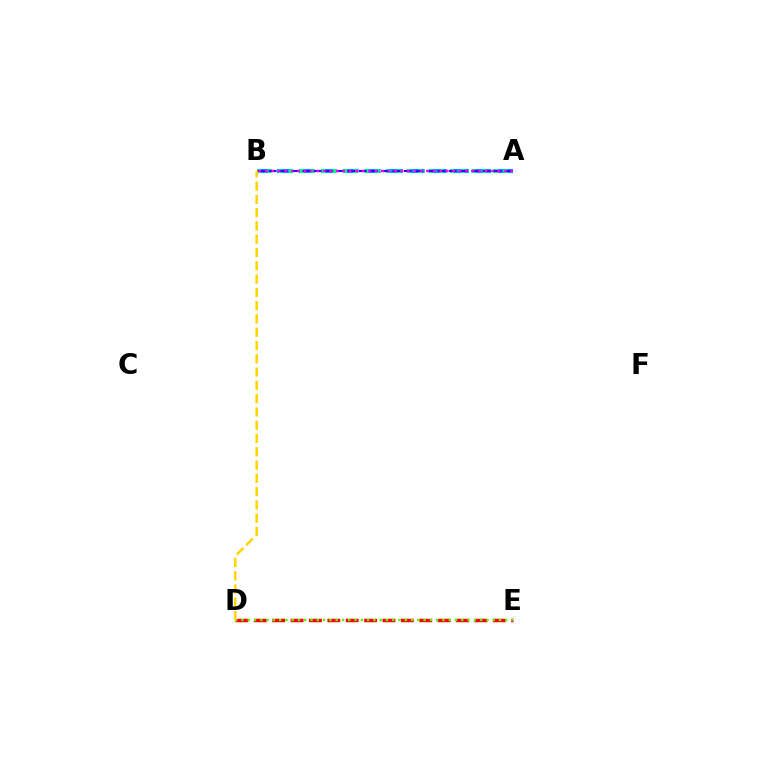{('A', 'B'): [{'color': '#009eff', 'line_style': 'dashed', 'thickness': 3.0}, {'color': '#00ff86', 'line_style': 'dotted', 'thickness': 2.91}, {'color': '#3700ff', 'line_style': 'dashed', 'thickness': 1.53}, {'color': '#ff00ed', 'line_style': 'dotted', 'thickness': 1.76}], ('D', 'E'): [{'color': '#ff0000', 'line_style': 'dashed', 'thickness': 2.5}, {'color': '#4fff00', 'line_style': 'dotted', 'thickness': 1.71}], ('B', 'D'): [{'color': '#ffd500', 'line_style': 'dashed', 'thickness': 1.8}]}